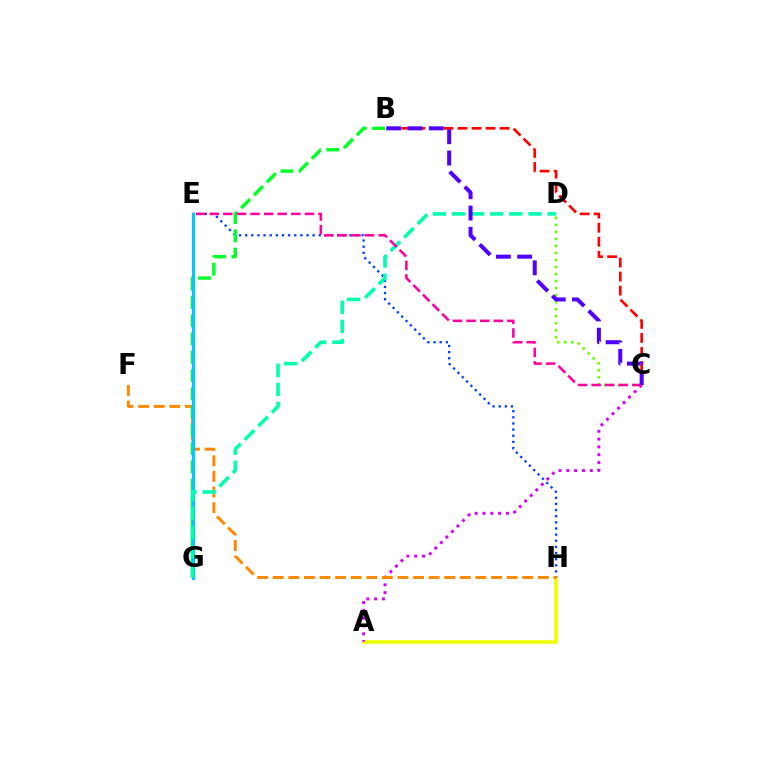{('C', 'D'): [{'color': '#66ff00', 'line_style': 'dotted', 'thickness': 1.91}], ('A', 'H'): [{'color': '#eeff00', 'line_style': 'solid', 'thickness': 2.6}], ('A', 'C'): [{'color': '#d600ff', 'line_style': 'dotted', 'thickness': 2.12}], ('E', 'H'): [{'color': '#003fff', 'line_style': 'dotted', 'thickness': 1.67}], ('B', 'C'): [{'color': '#ff0000', 'line_style': 'dashed', 'thickness': 1.91}, {'color': '#4f00ff', 'line_style': 'dashed', 'thickness': 2.89}], ('F', 'H'): [{'color': '#ff8800', 'line_style': 'dashed', 'thickness': 2.12}], ('B', 'G'): [{'color': '#00ff27', 'line_style': 'dashed', 'thickness': 2.48}], ('E', 'G'): [{'color': '#00c7ff', 'line_style': 'solid', 'thickness': 2.3}], ('D', 'G'): [{'color': '#00ffaf', 'line_style': 'dashed', 'thickness': 2.6}], ('C', 'E'): [{'color': '#ff00a0', 'line_style': 'dashed', 'thickness': 1.85}]}